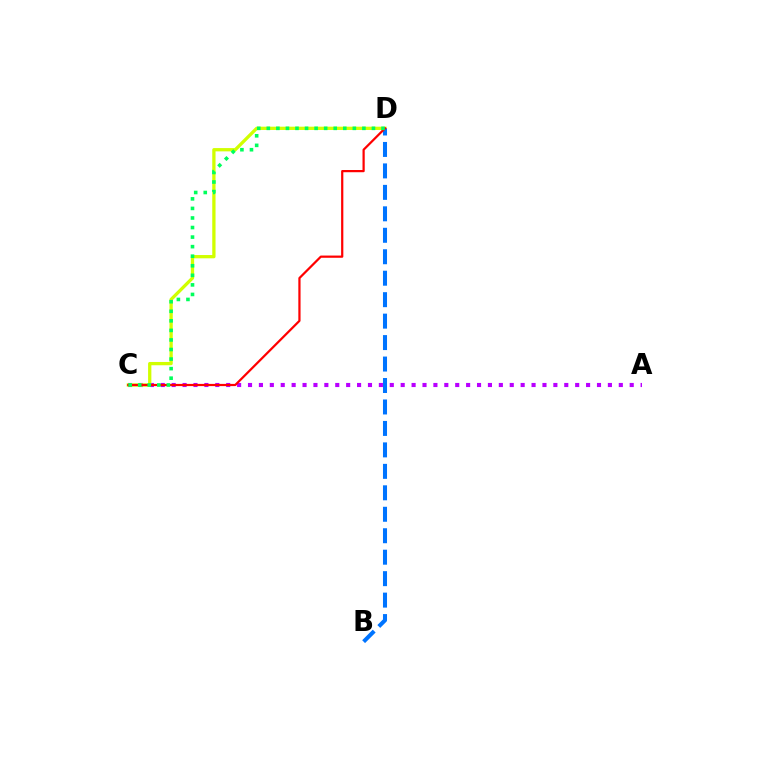{('A', 'C'): [{'color': '#b900ff', 'line_style': 'dotted', 'thickness': 2.96}], ('C', 'D'): [{'color': '#d1ff00', 'line_style': 'solid', 'thickness': 2.37}, {'color': '#ff0000', 'line_style': 'solid', 'thickness': 1.6}, {'color': '#00ff5c', 'line_style': 'dotted', 'thickness': 2.6}], ('B', 'D'): [{'color': '#0074ff', 'line_style': 'dashed', 'thickness': 2.92}]}